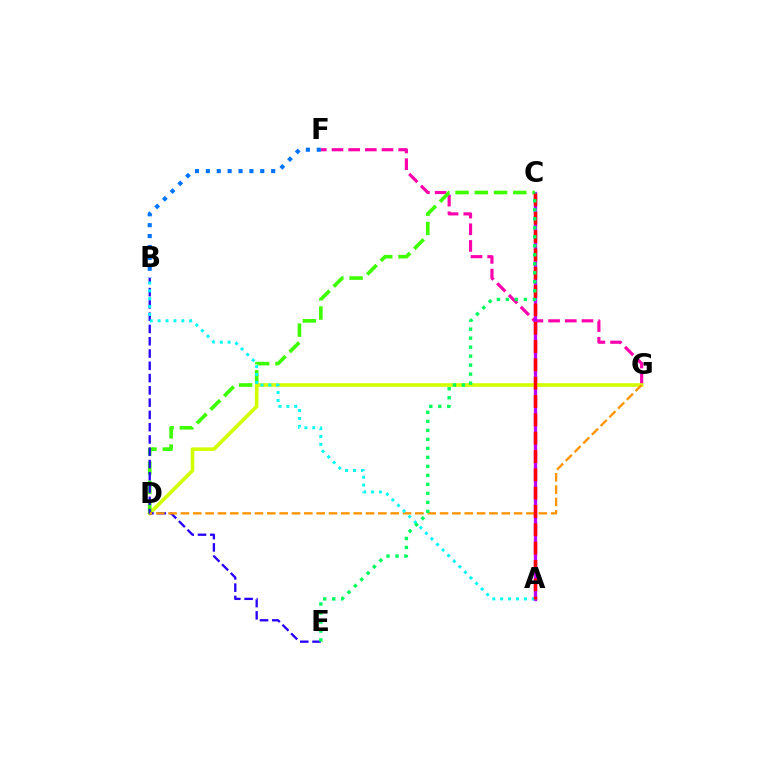{('F', 'G'): [{'color': '#ff00ac', 'line_style': 'dashed', 'thickness': 2.27}], ('A', 'C'): [{'color': '#b900ff', 'line_style': 'solid', 'thickness': 2.41}, {'color': '#ff0000', 'line_style': 'dashed', 'thickness': 2.49}], ('D', 'G'): [{'color': '#d1ff00', 'line_style': 'solid', 'thickness': 2.59}, {'color': '#ff9400', 'line_style': 'dashed', 'thickness': 1.68}], ('C', 'D'): [{'color': '#3dff00', 'line_style': 'dashed', 'thickness': 2.61}], ('B', 'E'): [{'color': '#2500ff', 'line_style': 'dashed', 'thickness': 1.67}], ('A', 'B'): [{'color': '#00fff6', 'line_style': 'dotted', 'thickness': 2.14}], ('C', 'E'): [{'color': '#00ff5c', 'line_style': 'dotted', 'thickness': 2.45}], ('B', 'F'): [{'color': '#0074ff', 'line_style': 'dotted', 'thickness': 2.96}]}